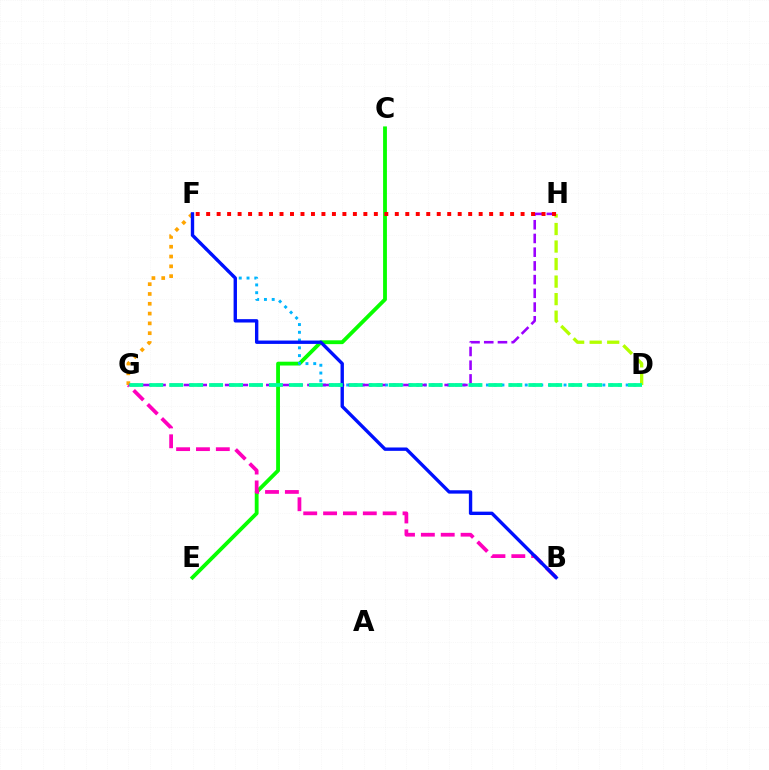{('C', 'E'): [{'color': '#08ff00', 'line_style': 'solid', 'thickness': 2.75}], ('D', 'F'): [{'color': '#00b5ff', 'line_style': 'dotted', 'thickness': 2.11}], ('B', 'G'): [{'color': '#ff00bd', 'line_style': 'dashed', 'thickness': 2.7}], ('F', 'G'): [{'color': '#ffa500', 'line_style': 'dotted', 'thickness': 2.66}], ('D', 'H'): [{'color': '#b3ff00', 'line_style': 'dashed', 'thickness': 2.38}], ('G', 'H'): [{'color': '#9b00ff', 'line_style': 'dashed', 'thickness': 1.86}], ('B', 'F'): [{'color': '#0010ff', 'line_style': 'solid', 'thickness': 2.43}], ('F', 'H'): [{'color': '#ff0000', 'line_style': 'dotted', 'thickness': 2.85}], ('D', 'G'): [{'color': '#00ff9d', 'line_style': 'dashed', 'thickness': 2.71}]}